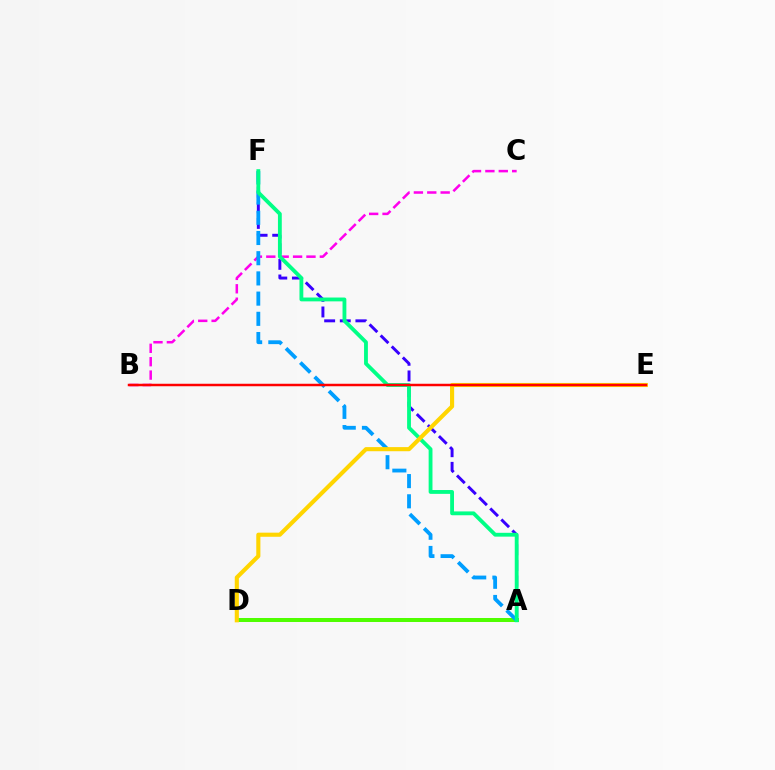{('A', 'D'): [{'color': '#4fff00', 'line_style': 'solid', 'thickness': 2.87}], ('B', 'C'): [{'color': '#ff00ed', 'line_style': 'dashed', 'thickness': 1.82}], ('A', 'F'): [{'color': '#3700ff', 'line_style': 'dashed', 'thickness': 2.12}, {'color': '#009eff', 'line_style': 'dashed', 'thickness': 2.74}, {'color': '#00ff86', 'line_style': 'solid', 'thickness': 2.76}], ('D', 'E'): [{'color': '#ffd500', 'line_style': 'solid', 'thickness': 2.96}], ('B', 'E'): [{'color': '#ff0000', 'line_style': 'solid', 'thickness': 1.78}]}